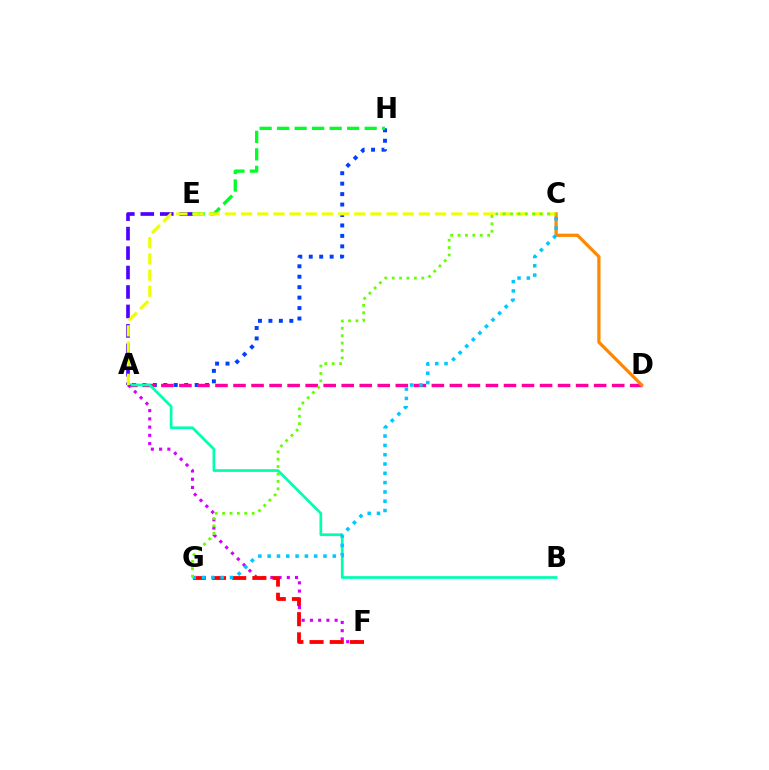{('A', 'H'): [{'color': '#003fff', 'line_style': 'dotted', 'thickness': 2.84}], ('A', 'D'): [{'color': '#ff00a0', 'line_style': 'dashed', 'thickness': 2.45}], ('A', 'B'): [{'color': '#00ffaf', 'line_style': 'solid', 'thickness': 1.96}], ('C', 'D'): [{'color': '#ff8800', 'line_style': 'solid', 'thickness': 2.34}], ('A', 'E'): [{'color': '#4f00ff', 'line_style': 'dashed', 'thickness': 2.64}], ('E', 'H'): [{'color': '#00ff27', 'line_style': 'dashed', 'thickness': 2.38}], ('A', 'F'): [{'color': '#d600ff', 'line_style': 'dotted', 'thickness': 2.24}], ('F', 'G'): [{'color': '#ff0000', 'line_style': 'dashed', 'thickness': 2.74}], ('C', 'G'): [{'color': '#00c7ff', 'line_style': 'dotted', 'thickness': 2.53}, {'color': '#66ff00', 'line_style': 'dotted', 'thickness': 2.01}], ('A', 'C'): [{'color': '#eeff00', 'line_style': 'dashed', 'thickness': 2.2}]}